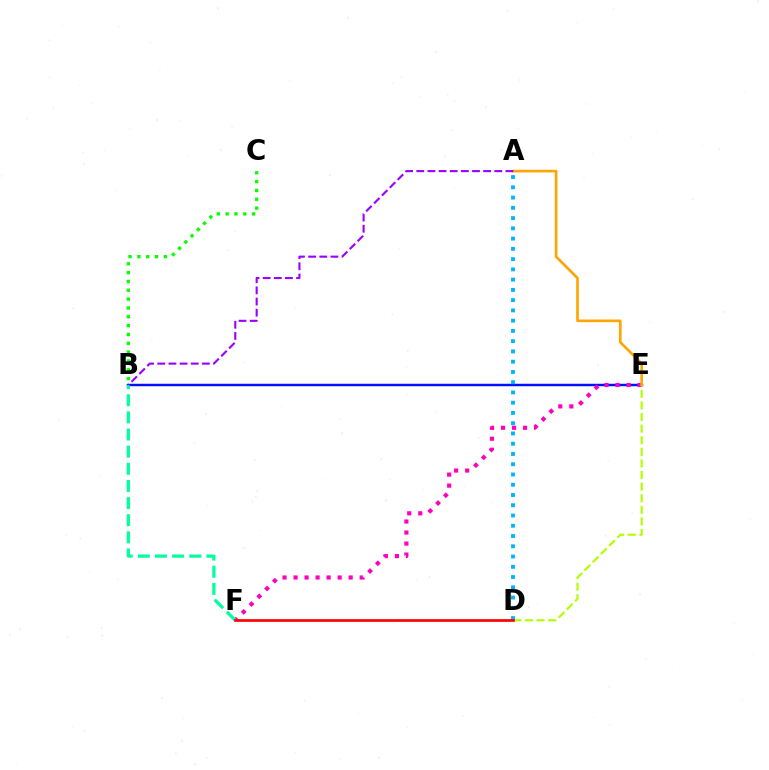{('B', 'E'): [{'color': '#0010ff', 'line_style': 'solid', 'thickness': 1.76}], ('E', 'F'): [{'color': '#ff00bd', 'line_style': 'dotted', 'thickness': 2.99}], ('B', 'C'): [{'color': '#08ff00', 'line_style': 'dotted', 'thickness': 2.4}], ('D', 'E'): [{'color': '#b3ff00', 'line_style': 'dashed', 'thickness': 1.58}], ('A', 'E'): [{'color': '#ffa500', 'line_style': 'solid', 'thickness': 1.91}], ('B', 'F'): [{'color': '#00ff9d', 'line_style': 'dashed', 'thickness': 2.33}], ('A', 'D'): [{'color': '#00b5ff', 'line_style': 'dotted', 'thickness': 2.79}], ('D', 'F'): [{'color': '#ff0000', 'line_style': 'solid', 'thickness': 1.94}], ('A', 'B'): [{'color': '#9b00ff', 'line_style': 'dashed', 'thickness': 1.51}]}